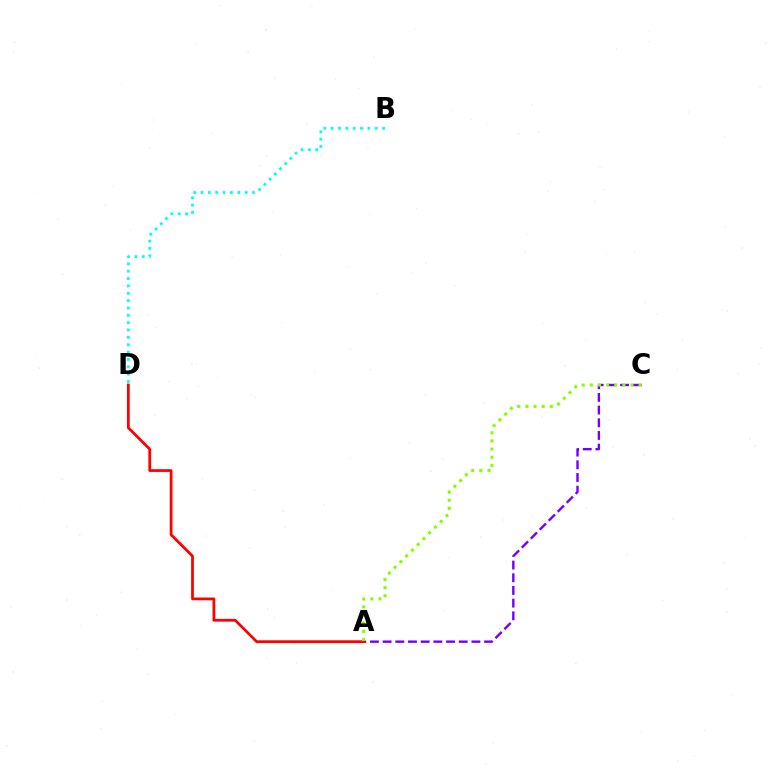{('A', 'C'): [{'color': '#7200ff', 'line_style': 'dashed', 'thickness': 1.72}, {'color': '#84ff00', 'line_style': 'dotted', 'thickness': 2.21}], ('A', 'D'): [{'color': '#ff0000', 'line_style': 'solid', 'thickness': 1.98}], ('B', 'D'): [{'color': '#00fff6', 'line_style': 'dotted', 'thickness': 2.0}]}